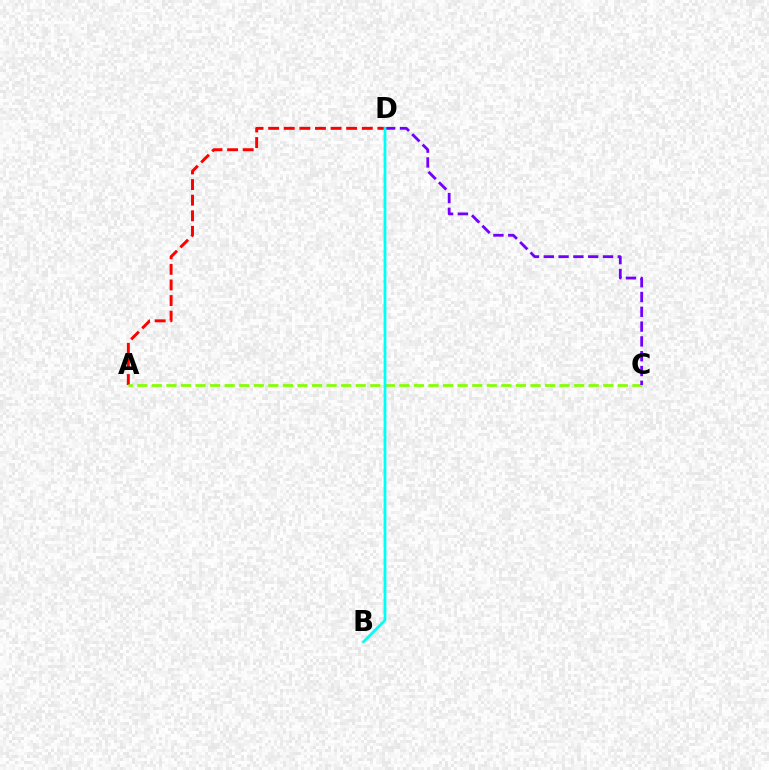{('A', 'D'): [{'color': '#ff0000', 'line_style': 'dashed', 'thickness': 2.12}], ('A', 'C'): [{'color': '#84ff00', 'line_style': 'dashed', 'thickness': 1.98}], ('C', 'D'): [{'color': '#7200ff', 'line_style': 'dashed', 'thickness': 2.01}], ('B', 'D'): [{'color': '#00fff6', 'line_style': 'solid', 'thickness': 2.0}]}